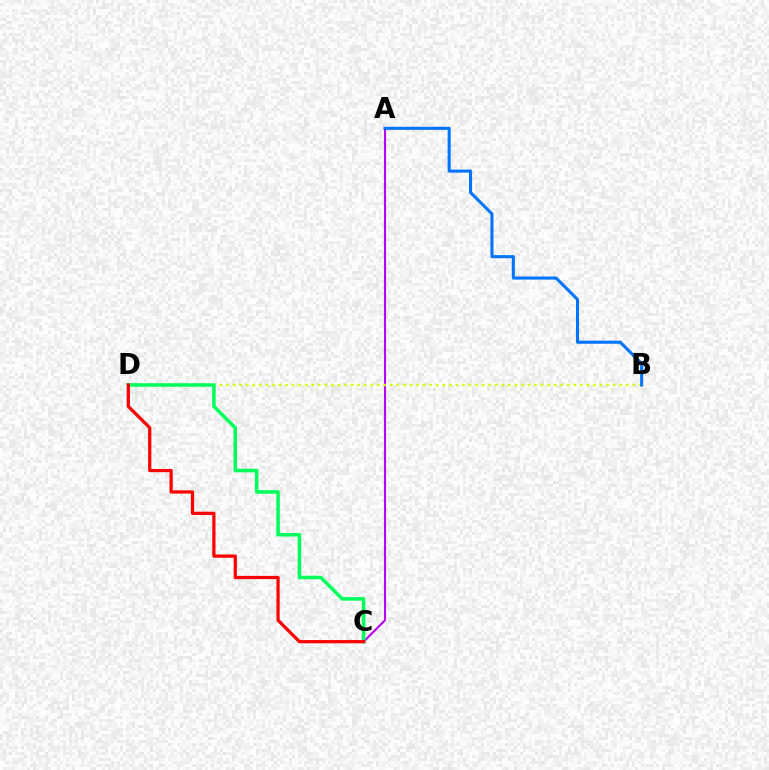{('A', 'C'): [{'color': '#b900ff', 'line_style': 'solid', 'thickness': 1.52}], ('B', 'D'): [{'color': '#d1ff00', 'line_style': 'dotted', 'thickness': 1.78}], ('C', 'D'): [{'color': '#00ff5c', 'line_style': 'solid', 'thickness': 2.57}, {'color': '#ff0000', 'line_style': 'solid', 'thickness': 2.32}], ('A', 'B'): [{'color': '#0074ff', 'line_style': 'solid', 'thickness': 2.21}]}